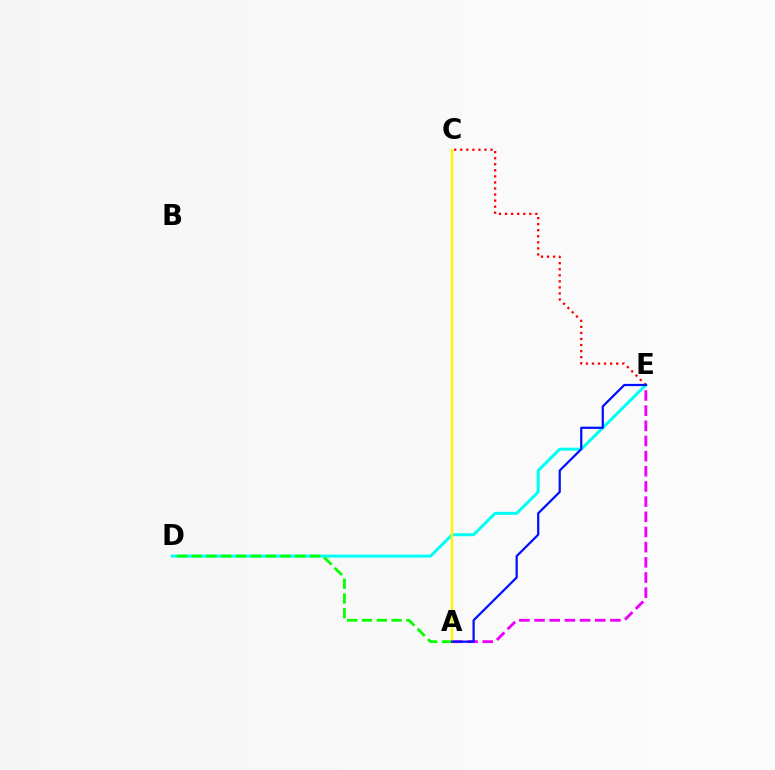{('D', 'E'): [{'color': '#00fff6', 'line_style': 'solid', 'thickness': 2.15}], ('A', 'E'): [{'color': '#ee00ff', 'line_style': 'dashed', 'thickness': 2.06}, {'color': '#0010ff', 'line_style': 'solid', 'thickness': 1.61}], ('C', 'E'): [{'color': '#ff0000', 'line_style': 'dotted', 'thickness': 1.65}], ('A', 'C'): [{'color': '#fcf500', 'line_style': 'solid', 'thickness': 1.73}], ('A', 'D'): [{'color': '#08ff00', 'line_style': 'dashed', 'thickness': 2.01}]}